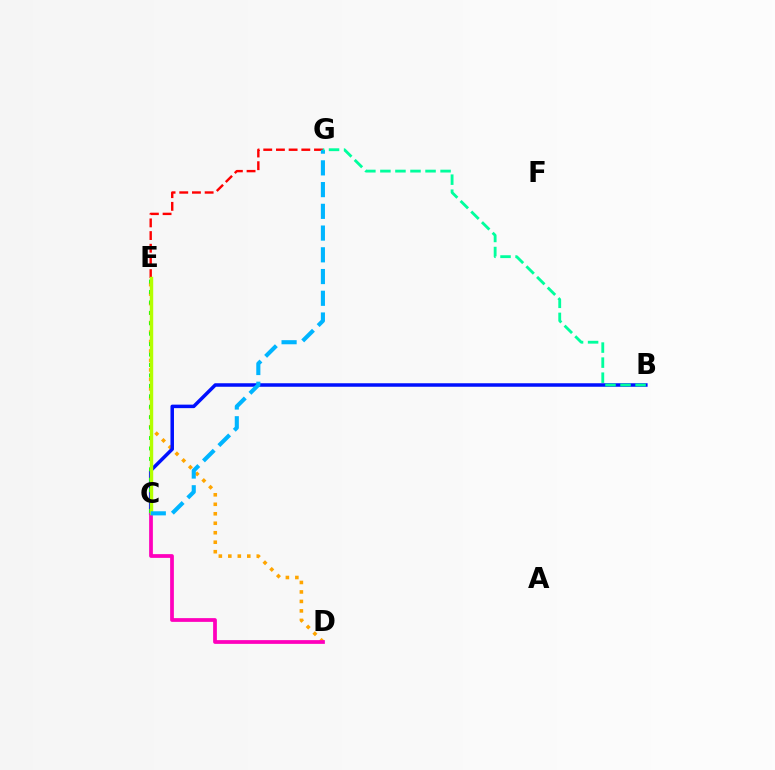{('D', 'E'): [{'color': '#ffa500', 'line_style': 'dotted', 'thickness': 2.58}], ('B', 'C'): [{'color': '#0010ff', 'line_style': 'solid', 'thickness': 2.53}], ('E', 'G'): [{'color': '#ff0000', 'line_style': 'dashed', 'thickness': 1.72}], ('C', 'E'): [{'color': '#9b00ff', 'line_style': 'dashed', 'thickness': 2.06}, {'color': '#08ff00', 'line_style': 'dotted', 'thickness': 2.83}, {'color': '#b3ff00', 'line_style': 'solid', 'thickness': 2.45}], ('C', 'D'): [{'color': '#ff00bd', 'line_style': 'solid', 'thickness': 2.69}], ('C', 'G'): [{'color': '#00b5ff', 'line_style': 'dashed', 'thickness': 2.95}], ('B', 'G'): [{'color': '#00ff9d', 'line_style': 'dashed', 'thickness': 2.04}]}